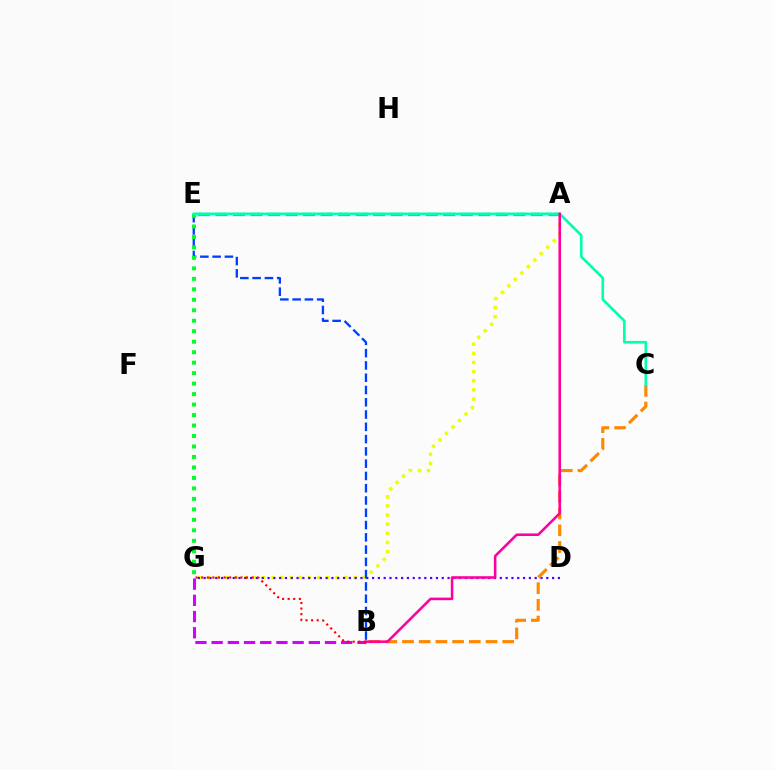{('A', 'G'): [{'color': '#eeff00', 'line_style': 'dotted', 'thickness': 2.48}], ('D', 'G'): [{'color': '#4f00ff', 'line_style': 'dotted', 'thickness': 1.58}], ('B', 'E'): [{'color': '#003fff', 'line_style': 'dashed', 'thickness': 1.67}], ('E', 'G'): [{'color': '#00ff27', 'line_style': 'dotted', 'thickness': 2.85}], ('B', 'C'): [{'color': '#ff8800', 'line_style': 'dashed', 'thickness': 2.27}], ('A', 'E'): [{'color': '#00c7ff', 'line_style': 'dashed', 'thickness': 2.38}, {'color': '#66ff00', 'line_style': 'dashed', 'thickness': 1.63}], ('B', 'G'): [{'color': '#d600ff', 'line_style': 'dashed', 'thickness': 2.2}, {'color': '#ff0000', 'line_style': 'dotted', 'thickness': 1.52}], ('C', 'E'): [{'color': '#00ffaf', 'line_style': 'solid', 'thickness': 1.91}], ('A', 'B'): [{'color': '#ff00a0', 'line_style': 'solid', 'thickness': 1.85}]}